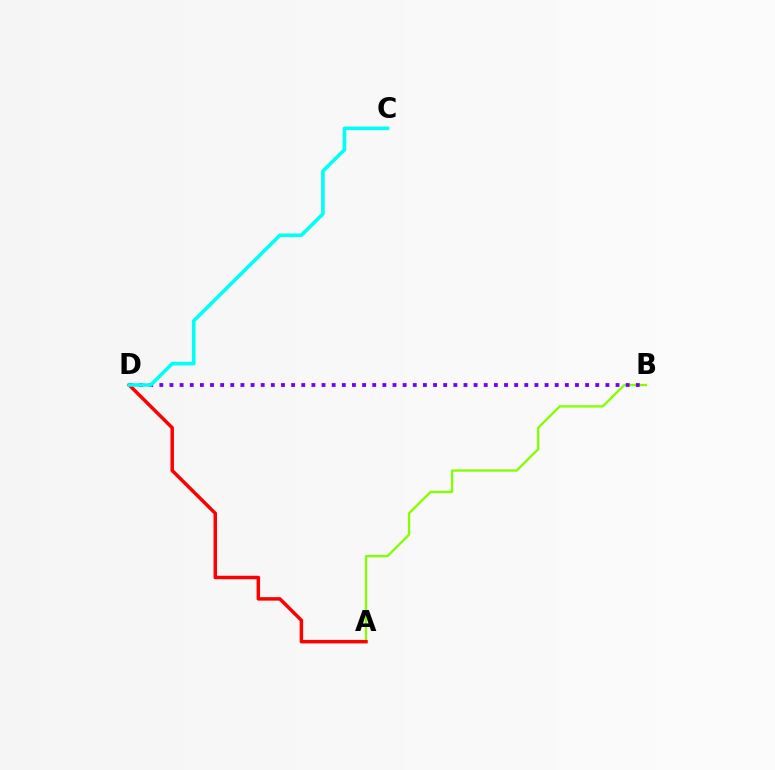{('A', 'B'): [{'color': '#84ff00', 'line_style': 'solid', 'thickness': 1.67}], ('B', 'D'): [{'color': '#7200ff', 'line_style': 'dotted', 'thickness': 2.75}], ('A', 'D'): [{'color': '#ff0000', 'line_style': 'solid', 'thickness': 2.51}], ('C', 'D'): [{'color': '#00fff6', 'line_style': 'solid', 'thickness': 2.6}]}